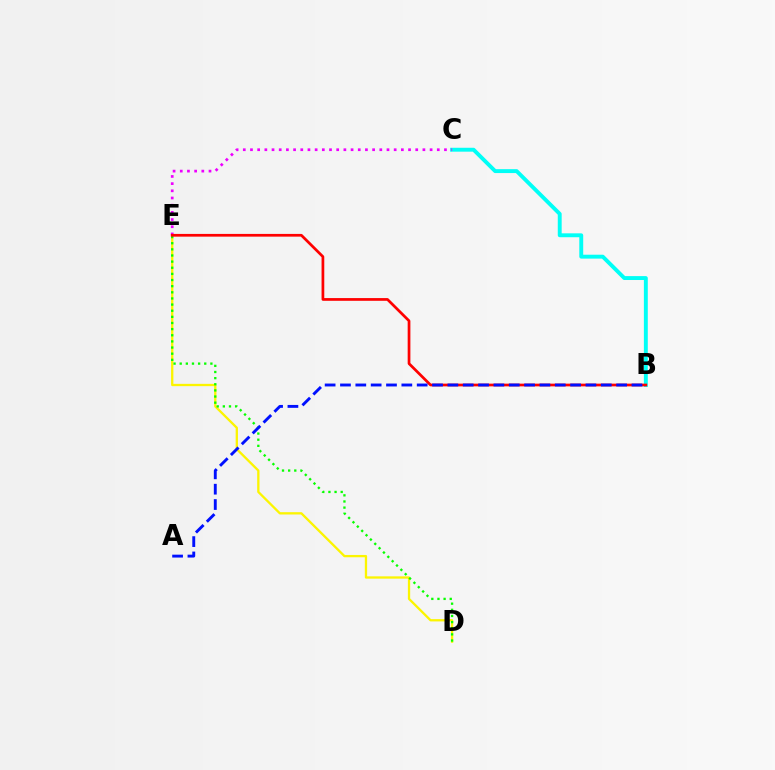{('D', 'E'): [{'color': '#fcf500', 'line_style': 'solid', 'thickness': 1.66}, {'color': '#08ff00', 'line_style': 'dotted', 'thickness': 1.67}], ('B', 'C'): [{'color': '#00fff6', 'line_style': 'solid', 'thickness': 2.81}], ('C', 'E'): [{'color': '#ee00ff', 'line_style': 'dotted', 'thickness': 1.95}], ('B', 'E'): [{'color': '#ff0000', 'line_style': 'solid', 'thickness': 1.96}], ('A', 'B'): [{'color': '#0010ff', 'line_style': 'dashed', 'thickness': 2.08}]}